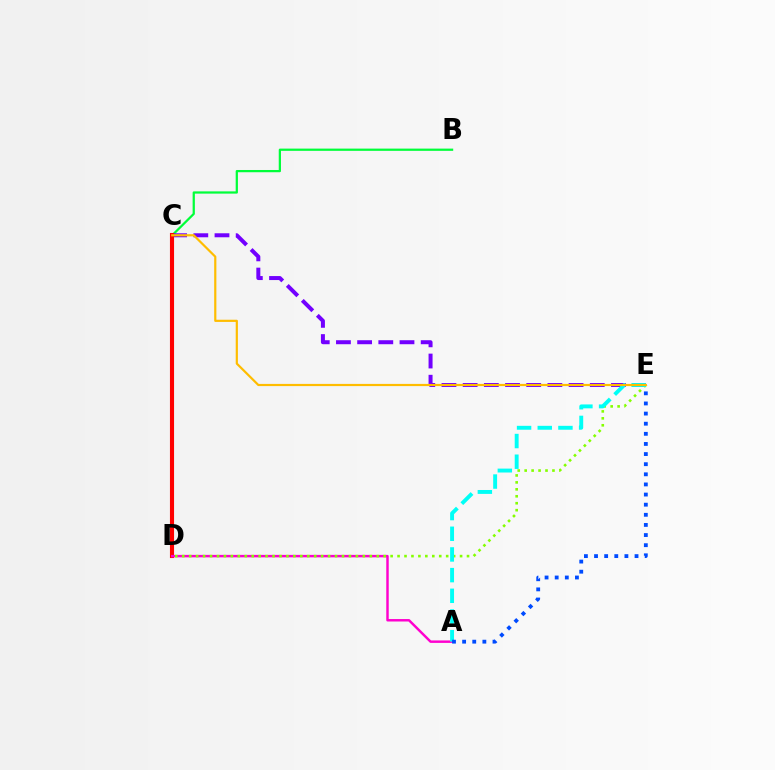{('B', 'C'): [{'color': '#00ff39', 'line_style': 'solid', 'thickness': 1.61}], ('C', 'E'): [{'color': '#7200ff', 'line_style': 'dashed', 'thickness': 2.88}, {'color': '#ffbd00', 'line_style': 'solid', 'thickness': 1.58}], ('C', 'D'): [{'color': '#ff0000', 'line_style': 'solid', 'thickness': 2.95}], ('A', 'D'): [{'color': '#ff00cf', 'line_style': 'solid', 'thickness': 1.77}], ('D', 'E'): [{'color': '#84ff00', 'line_style': 'dotted', 'thickness': 1.89}], ('A', 'E'): [{'color': '#00fff6', 'line_style': 'dashed', 'thickness': 2.81}, {'color': '#004bff', 'line_style': 'dotted', 'thickness': 2.75}]}